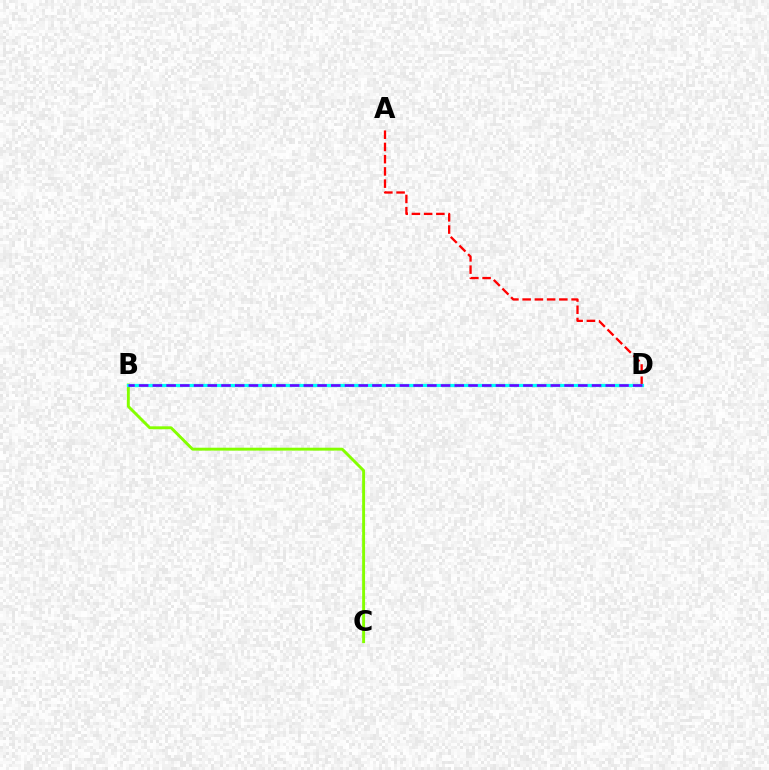{('A', 'D'): [{'color': '#ff0000', 'line_style': 'dashed', 'thickness': 1.66}], ('B', 'C'): [{'color': '#84ff00', 'line_style': 'solid', 'thickness': 2.09}], ('B', 'D'): [{'color': '#00fff6', 'line_style': 'solid', 'thickness': 2.31}, {'color': '#7200ff', 'line_style': 'dashed', 'thickness': 1.86}]}